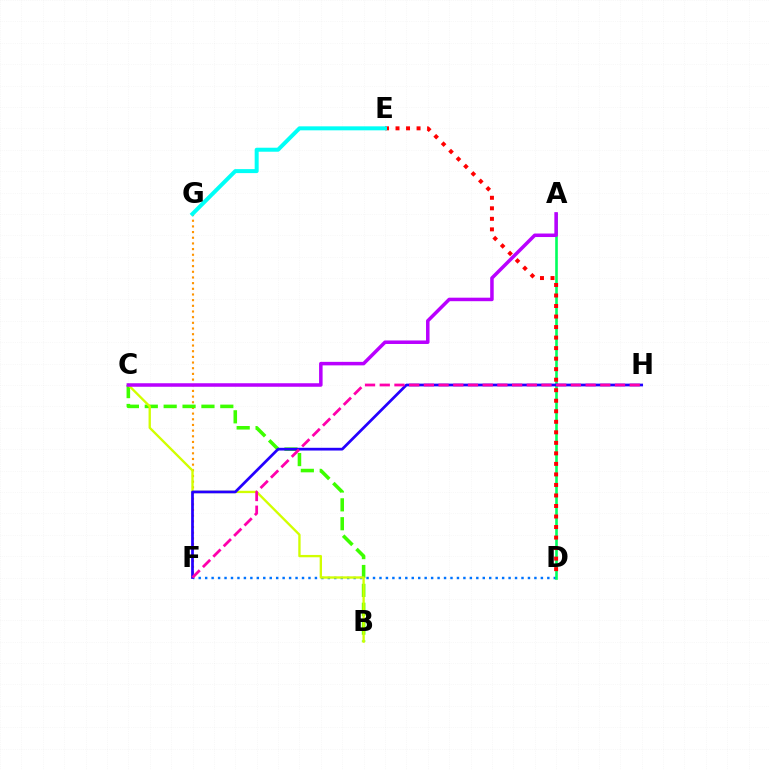{('D', 'F'): [{'color': '#0074ff', 'line_style': 'dotted', 'thickness': 1.75}], ('A', 'D'): [{'color': '#00ff5c', 'line_style': 'solid', 'thickness': 1.88}], ('D', 'E'): [{'color': '#ff0000', 'line_style': 'dotted', 'thickness': 2.86}], ('F', 'G'): [{'color': '#ff9400', 'line_style': 'dotted', 'thickness': 1.54}], ('B', 'C'): [{'color': '#3dff00', 'line_style': 'dashed', 'thickness': 2.56}, {'color': '#d1ff00', 'line_style': 'solid', 'thickness': 1.68}], ('F', 'H'): [{'color': '#2500ff', 'line_style': 'solid', 'thickness': 1.97}, {'color': '#ff00ac', 'line_style': 'dashed', 'thickness': 2.0}], ('E', 'G'): [{'color': '#00fff6', 'line_style': 'solid', 'thickness': 2.87}], ('A', 'C'): [{'color': '#b900ff', 'line_style': 'solid', 'thickness': 2.53}]}